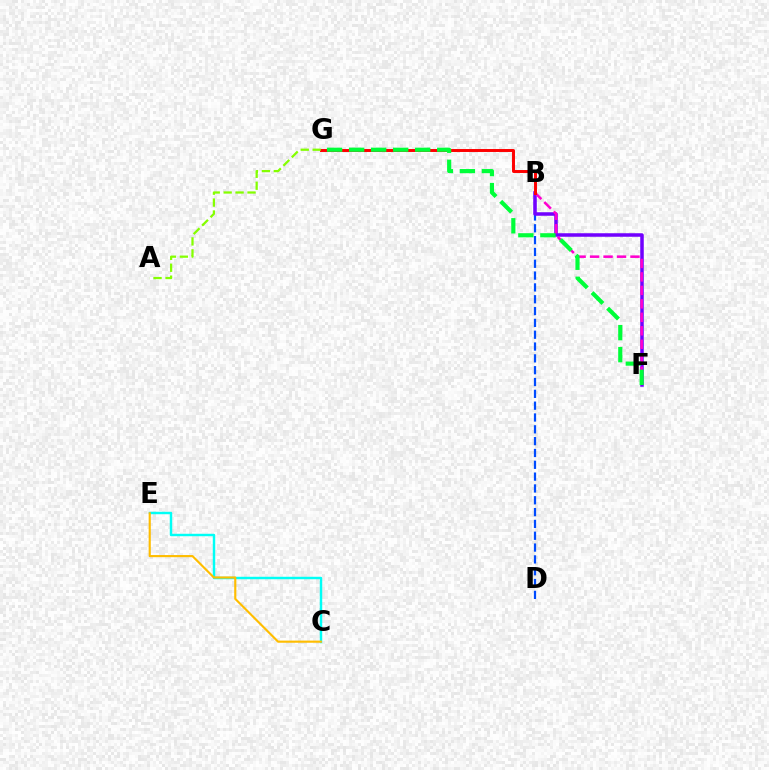{('C', 'E'): [{'color': '#00fff6', 'line_style': 'solid', 'thickness': 1.76}, {'color': '#ffbd00', 'line_style': 'solid', 'thickness': 1.54}], ('B', 'D'): [{'color': '#004bff', 'line_style': 'dashed', 'thickness': 1.61}], ('B', 'F'): [{'color': '#7200ff', 'line_style': 'solid', 'thickness': 2.53}, {'color': '#ff00cf', 'line_style': 'dashed', 'thickness': 1.83}], ('B', 'G'): [{'color': '#ff0000', 'line_style': 'solid', 'thickness': 2.12}], ('A', 'G'): [{'color': '#84ff00', 'line_style': 'dashed', 'thickness': 1.62}], ('F', 'G'): [{'color': '#00ff39', 'line_style': 'dashed', 'thickness': 2.99}]}